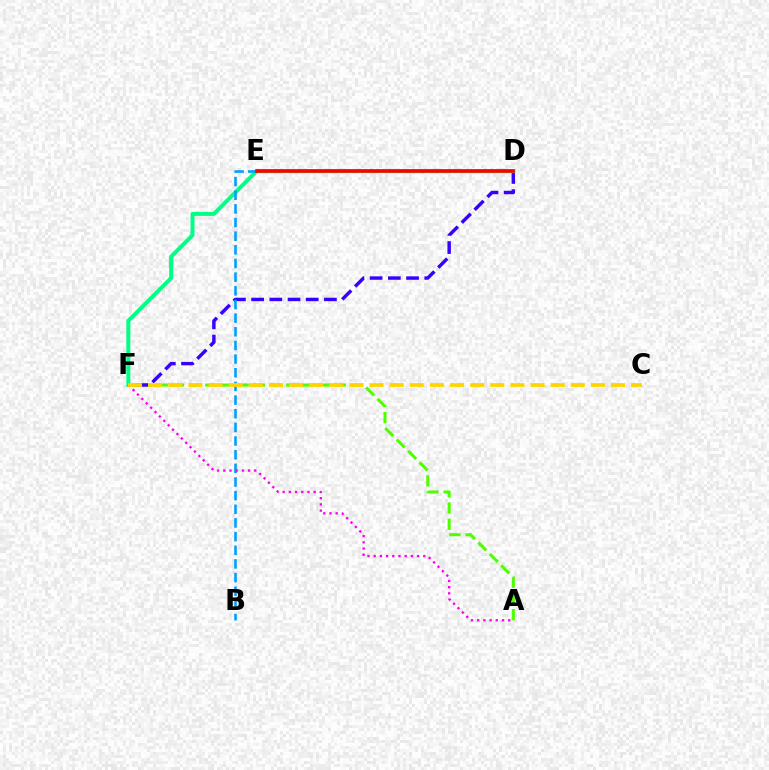{('A', 'F'): [{'color': '#4fff00', 'line_style': 'dashed', 'thickness': 2.2}, {'color': '#ff00ed', 'line_style': 'dotted', 'thickness': 1.69}], ('D', 'F'): [{'color': '#3700ff', 'line_style': 'dashed', 'thickness': 2.47}, {'color': '#00ff86', 'line_style': 'solid', 'thickness': 2.88}], ('B', 'E'): [{'color': '#009eff', 'line_style': 'dashed', 'thickness': 1.86}], ('C', 'F'): [{'color': '#ffd500', 'line_style': 'dashed', 'thickness': 2.73}], ('D', 'E'): [{'color': '#ff0000', 'line_style': 'solid', 'thickness': 2.57}]}